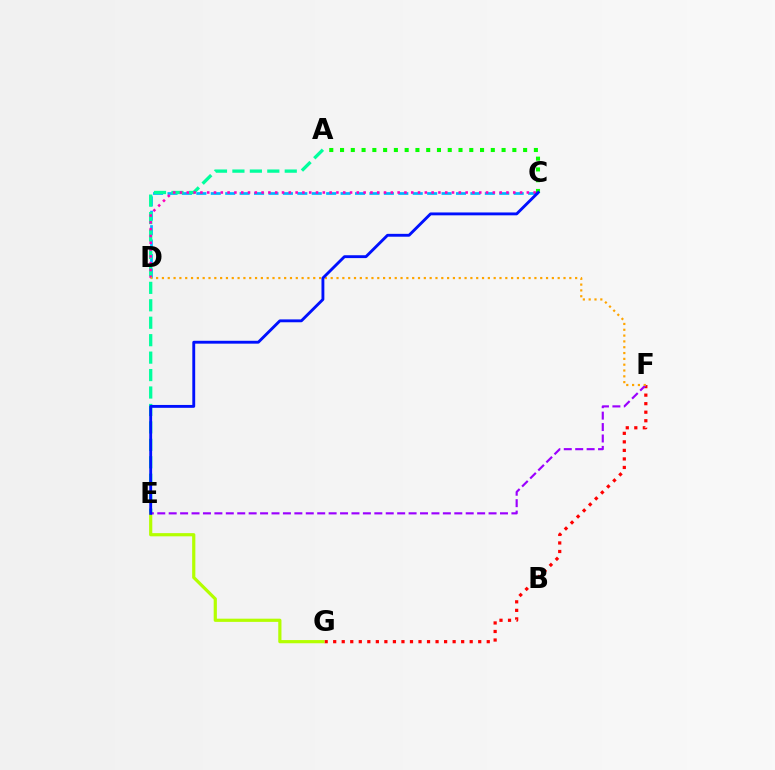{('C', 'D'): [{'color': '#00b5ff', 'line_style': 'dashed', 'thickness': 1.96}, {'color': '#ff00bd', 'line_style': 'dotted', 'thickness': 1.85}], ('A', 'E'): [{'color': '#00ff9d', 'line_style': 'dashed', 'thickness': 2.37}], ('F', 'G'): [{'color': '#ff0000', 'line_style': 'dotted', 'thickness': 2.32}], ('E', 'G'): [{'color': '#b3ff00', 'line_style': 'solid', 'thickness': 2.3}], ('E', 'F'): [{'color': '#9b00ff', 'line_style': 'dashed', 'thickness': 1.55}], ('A', 'C'): [{'color': '#08ff00', 'line_style': 'dotted', 'thickness': 2.93}], ('D', 'F'): [{'color': '#ffa500', 'line_style': 'dotted', 'thickness': 1.58}], ('C', 'E'): [{'color': '#0010ff', 'line_style': 'solid', 'thickness': 2.06}]}